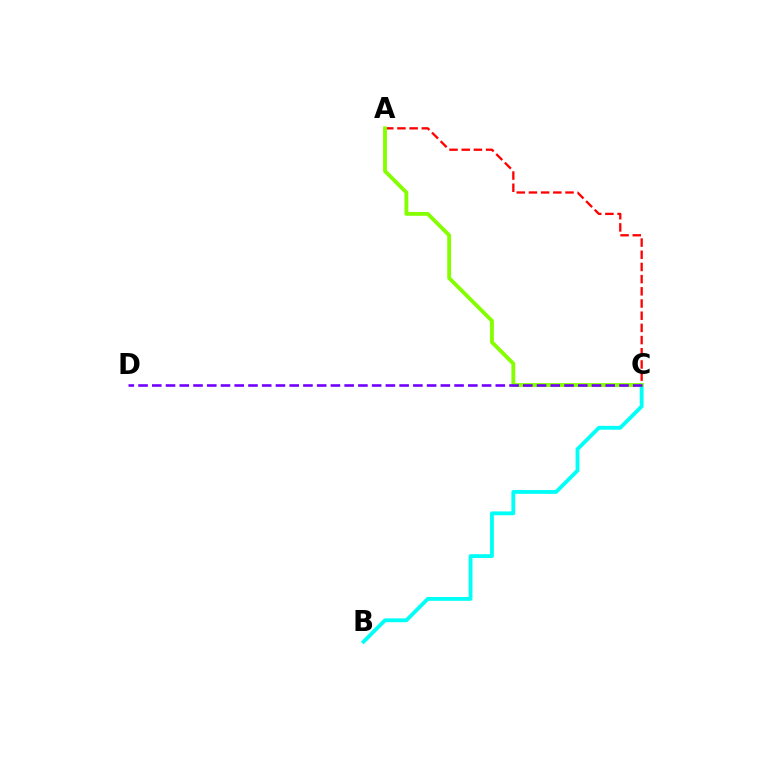{('A', 'C'): [{'color': '#ff0000', 'line_style': 'dashed', 'thickness': 1.66}, {'color': '#84ff00', 'line_style': 'solid', 'thickness': 2.76}], ('B', 'C'): [{'color': '#00fff6', 'line_style': 'solid', 'thickness': 2.76}], ('C', 'D'): [{'color': '#7200ff', 'line_style': 'dashed', 'thickness': 1.87}]}